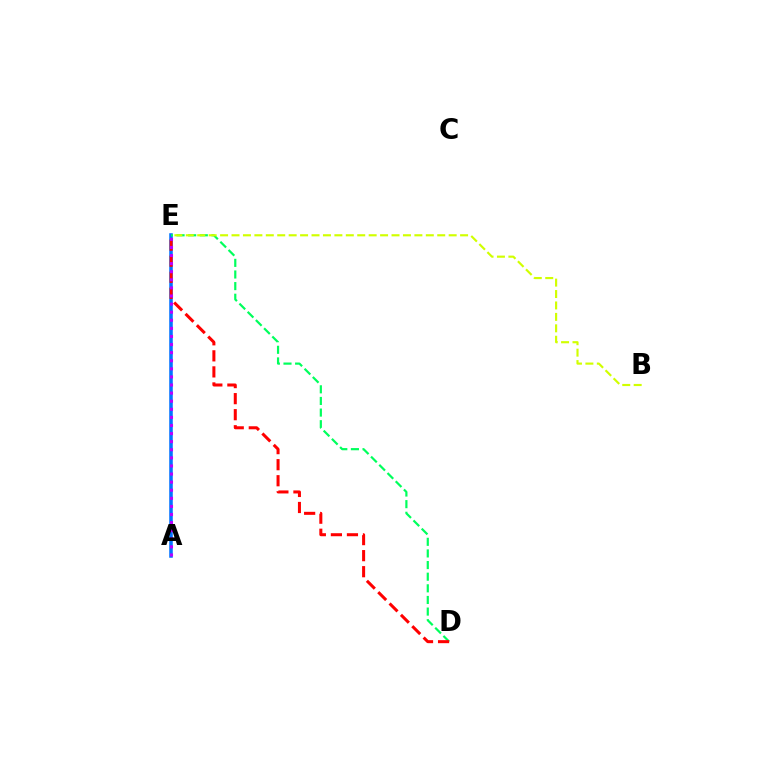{('A', 'E'): [{'color': '#0074ff', 'line_style': 'solid', 'thickness': 2.55}, {'color': '#b900ff', 'line_style': 'dotted', 'thickness': 2.2}], ('D', 'E'): [{'color': '#00ff5c', 'line_style': 'dashed', 'thickness': 1.58}, {'color': '#ff0000', 'line_style': 'dashed', 'thickness': 2.18}], ('B', 'E'): [{'color': '#d1ff00', 'line_style': 'dashed', 'thickness': 1.55}]}